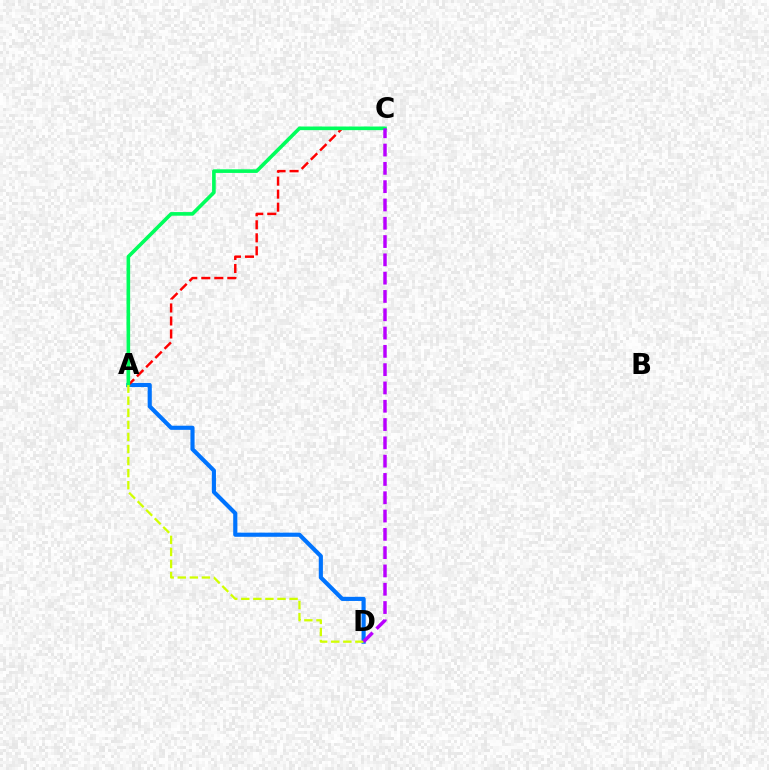{('A', 'D'): [{'color': '#0074ff', 'line_style': 'solid', 'thickness': 2.98}, {'color': '#d1ff00', 'line_style': 'dashed', 'thickness': 1.64}], ('A', 'C'): [{'color': '#ff0000', 'line_style': 'dashed', 'thickness': 1.77}, {'color': '#00ff5c', 'line_style': 'solid', 'thickness': 2.61}], ('C', 'D'): [{'color': '#b900ff', 'line_style': 'dashed', 'thickness': 2.49}]}